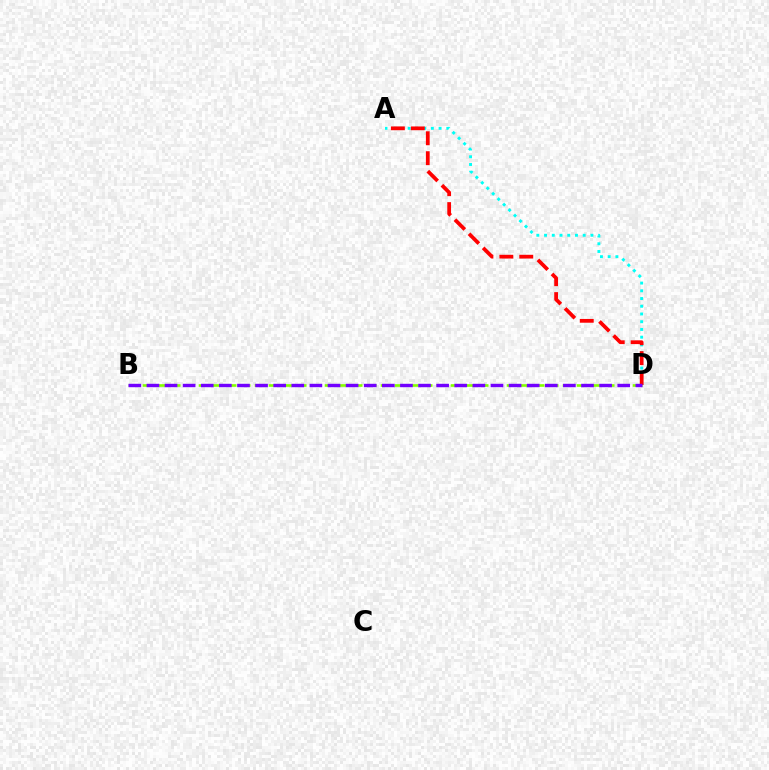{('A', 'D'): [{'color': '#00fff6', 'line_style': 'dotted', 'thickness': 2.1}, {'color': '#ff0000', 'line_style': 'dashed', 'thickness': 2.71}], ('B', 'D'): [{'color': '#84ff00', 'line_style': 'dashed', 'thickness': 1.9}, {'color': '#7200ff', 'line_style': 'dashed', 'thickness': 2.46}]}